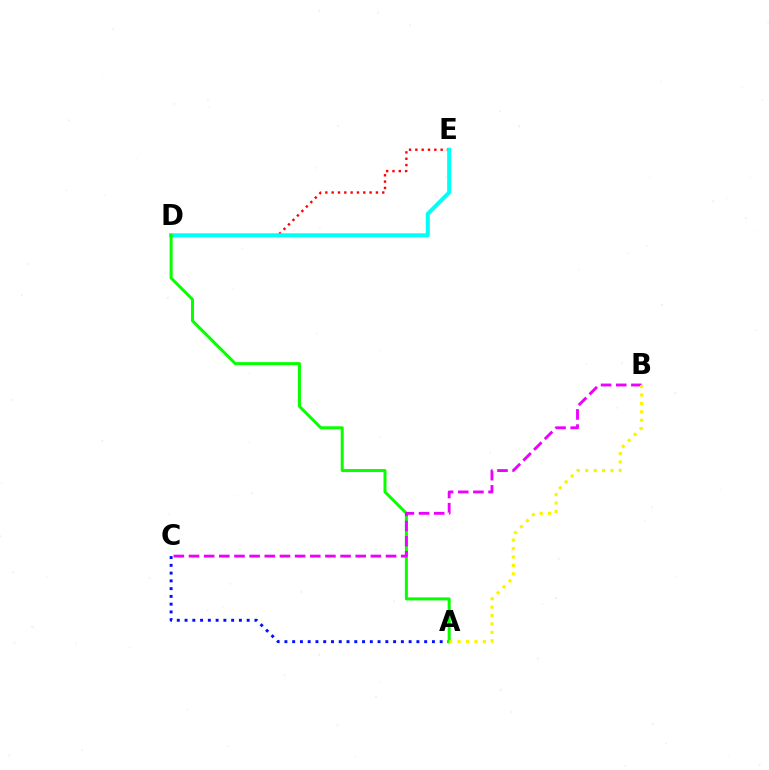{('D', 'E'): [{'color': '#ff0000', 'line_style': 'dotted', 'thickness': 1.72}, {'color': '#00fff6', 'line_style': 'solid', 'thickness': 2.9}], ('A', 'C'): [{'color': '#0010ff', 'line_style': 'dotted', 'thickness': 2.11}], ('A', 'D'): [{'color': '#08ff00', 'line_style': 'solid', 'thickness': 2.17}], ('B', 'C'): [{'color': '#ee00ff', 'line_style': 'dashed', 'thickness': 2.06}], ('A', 'B'): [{'color': '#fcf500', 'line_style': 'dotted', 'thickness': 2.29}]}